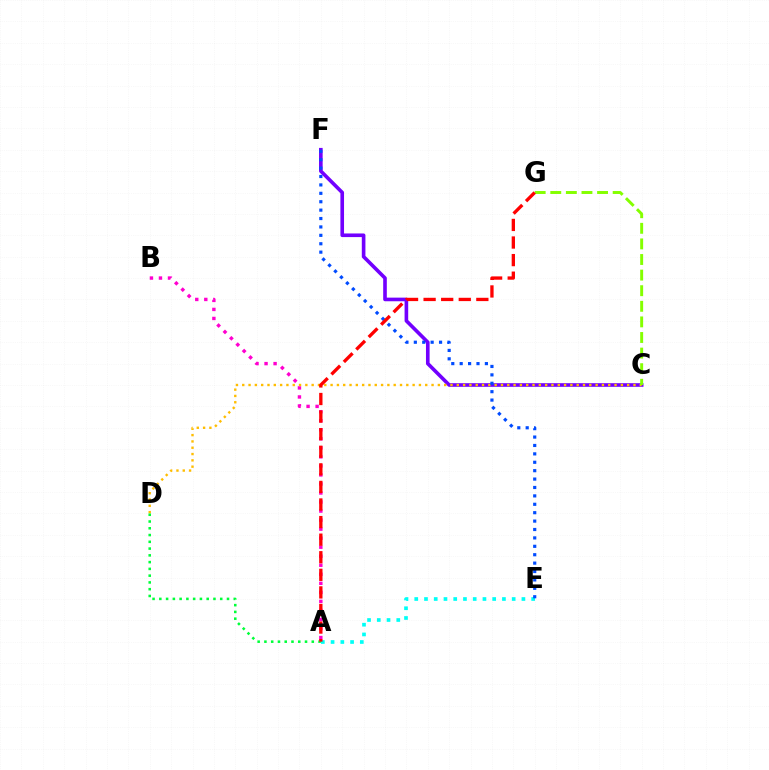{('A', 'B'): [{'color': '#ff00cf', 'line_style': 'dotted', 'thickness': 2.45}], ('C', 'F'): [{'color': '#7200ff', 'line_style': 'solid', 'thickness': 2.61}], ('A', 'E'): [{'color': '#00fff6', 'line_style': 'dotted', 'thickness': 2.65}], ('C', 'D'): [{'color': '#ffbd00', 'line_style': 'dotted', 'thickness': 1.71}], ('C', 'G'): [{'color': '#84ff00', 'line_style': 'dashed', 'thickness': 2.12}], ('A', 'D'): [{'color': '#00ff39', 'line_style': 'dotted', 'thickness': 1.84}], ('E', 'F'): [{'color': '#004bff', 'line_style': 'dotted', 'thickness': 2.28}], ('A', 'G'): [{'color': '#ff0000', 'line_style': 'dashed', 'thickness': 2.39}]}